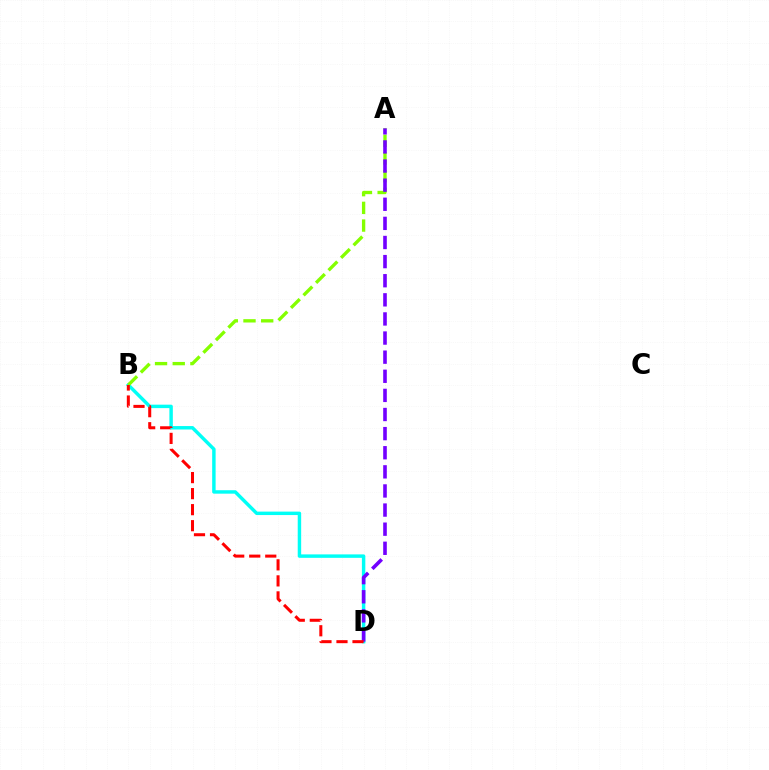{('B', 'D'): [{'color': '#00fff6', 'line_style': 'solid', 'thickness': 2.48}, {'color': '#ff0000', 'line_style': 'dashed', 'thickness': 2.18}], ('A', 'B'): [{'color': '#84ff00', 'line_style': 'dashed', 'thickness': 2.4}], ('A', 'D'): [{'color': '#7200ff', 'line_style': 'dashed', 'thickness': 2.6}]}